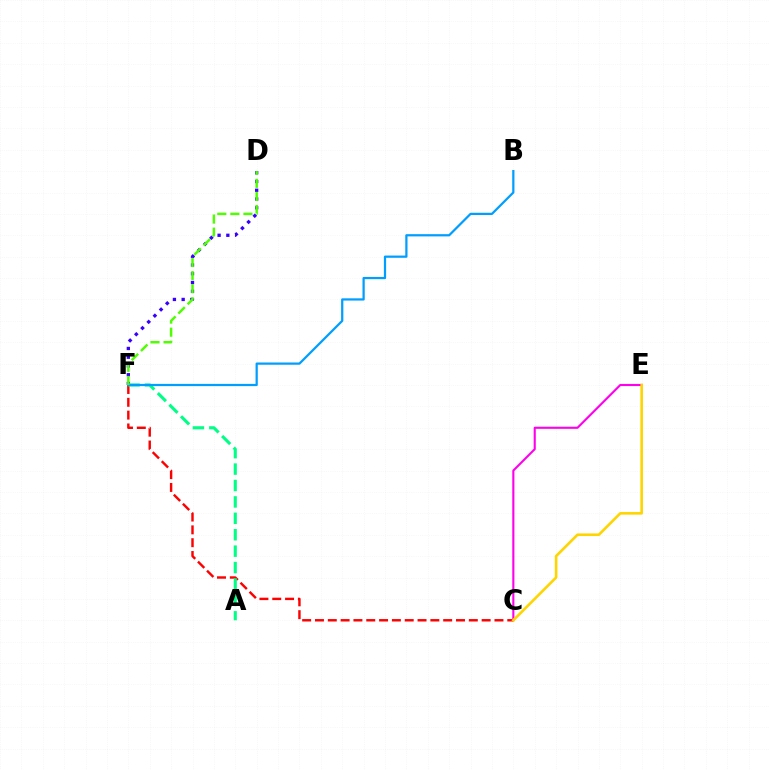{('D', 'F'): [{'color': '#3700ff', 'line_style': 'dotted', 'thickness': 2.38}, {'color': '#4fff00', 'line_style': 'dashed', 'thickness': 1.78}], ('C', 'F'): [{'color': '#ff0000', 'line_style': 'dashed', 'thickness': 1.74}], ('A', 'F'): [{'color': '#00ff86', 'line_style': 'dashed', 'thickness': 2.23}], ('C', 'E'): [{'color': '#ff00ed', 'line_style': 'solid', 'thickness': 1.52}, {'color': '#ffd500', 'line_style': 'solid', 'thickness': 1.88}], ('B', 'F'): [{'color': '#009eff', 'line_style': 'solid', 'thickness': 1.61}]}